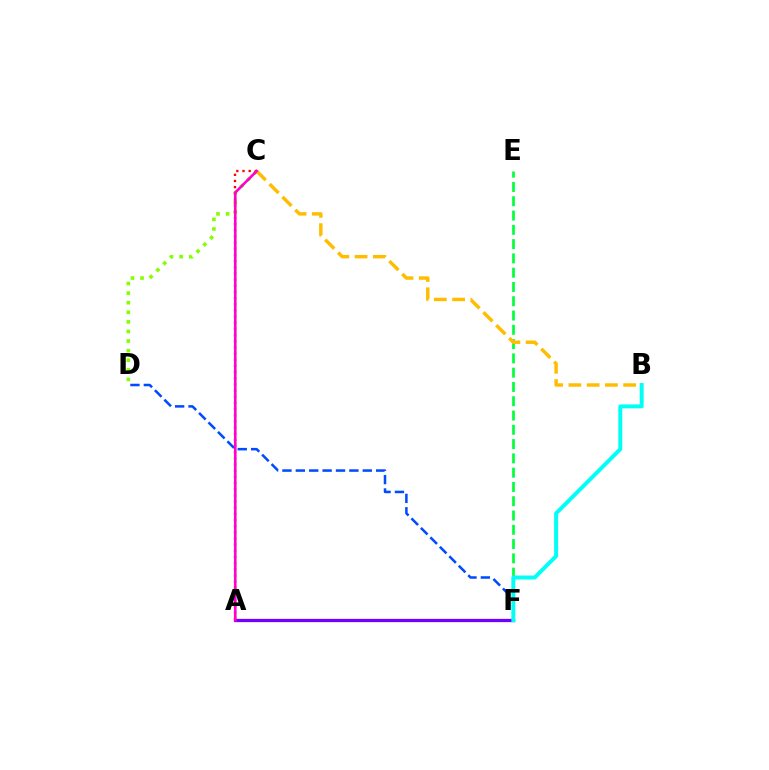{('C', 'D'): [{'color': '#84ff00', 'line_style': 'dotted', 'thickness': 2.61}], ('D', 'F'): [{'color': '#004bff', 'line_style': 'dashed', 'thickness': 1.82}], ('A', 'C'): [{'color': '#ff0000', 'line_style': 'dotted', 'thickness': 1.67}, {'color': '#ff00cf', 'line_style': 'solid', 'thickness': 1.88}], ('A', 'F'): [{'color': '#7200ff', 'line_style': 'solid', 'thickness': 2.36}], ('E', 'F'): [{'color': '#00ff39', 'line_style': 'dashed', 'thickness': 1.94}], ('B', 'F'): [{'color': '#00fff6', 'line_style': 'solid', 'thickness': 2.85}], ('B', 'C'): [{'color': '#ffbd00', 'line_style': 'dashed', 'thickness': 2.48}]}